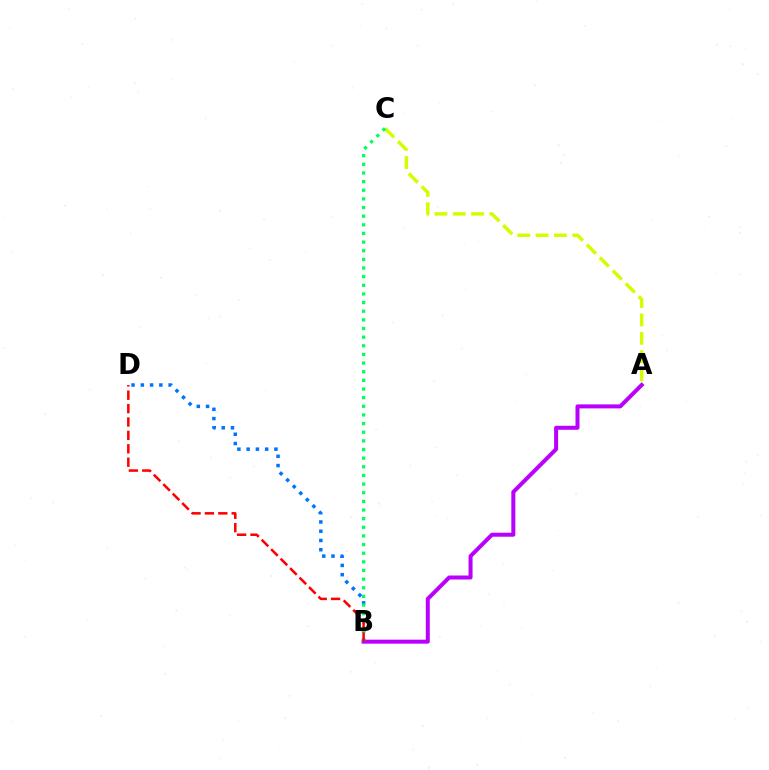{('A', 'C'): [{'color': '#d1ff00', 'line_style': 'dashed', 'thickness': 2.49}], ('B', 'D'): [{'color': '#0074ff', 'line_style': 'dotted', 'thickness': 2.52}, {'color': '#ff0000', 'line_style': 'dashed', 'thickness': 1.82}], ('A', 'B'): [{'color': '#b900ff', 'line_style': 'solid', 'thickness': 2.88}], ('B', 'C'): [{'color': '#00ff5c', 'line_style': 'dotted', 'thickness': 2.35}]}